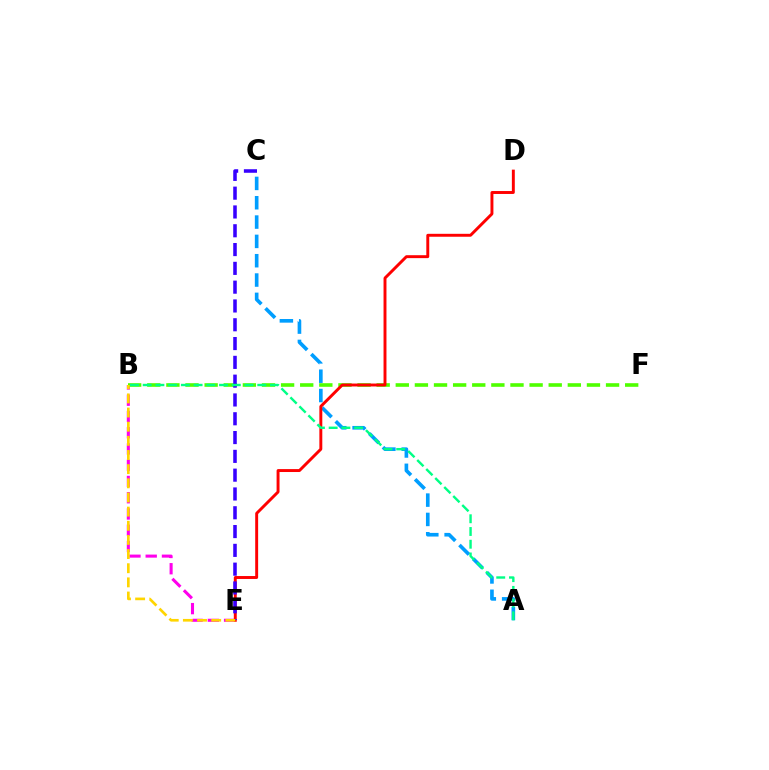{('B', 'E'): [{'color': '#ff00ed', 'line_style': 'dashed', 'thickness': 2.21}, {'color': '#ffd500', 'line_style': 'dashed', 'thickness': 1.92}], ('B', 'F'): [{'color': '#4fff00', 'line_style': 'dashed', 'thickness': 2.6}], ('A', 'C'): [{'color': '#009eff', 'line_style': 'dashed', 'thickness': 2.63}], ('D', 'E'): [{'color': '#ff0000', 'line_style': 'solid', 'thickness': 2.11}], ('C', 'E'): [{'color': '#3700ff', 'line_style': 'dashed', 'thickness': 2.55}], ('A', 'B'): [{'color': '#00ff86', 'line_style': 'dashed', 'thickness': 1.73}]}